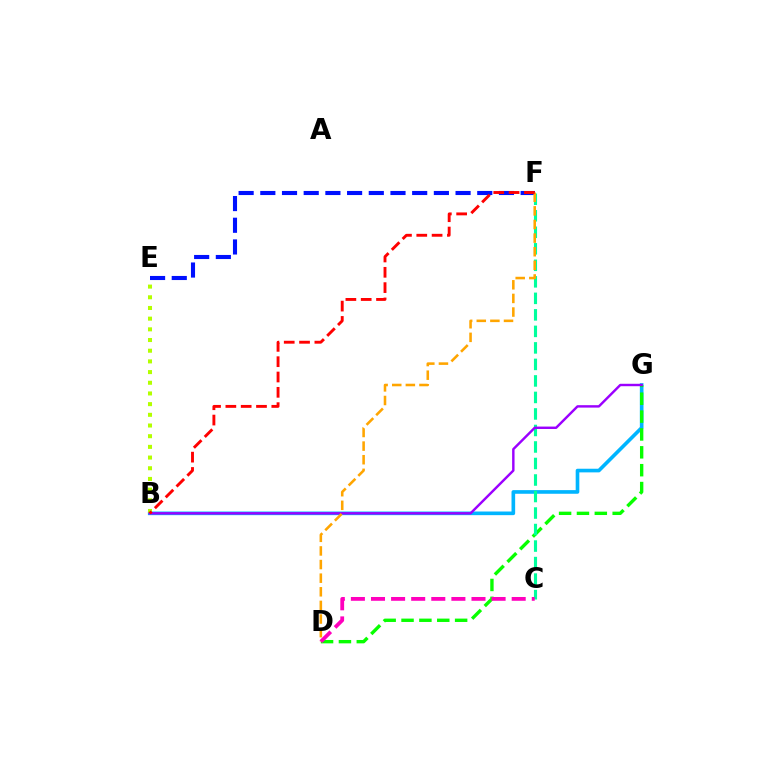{('B', 'G'): [{'color': '#00b5ff', 'line_style': 'solid', 'thickness': 2.62}, {'color': '#9b00ff', 'line_style': 'solid', 'thickness': 1.75}], ('E', 'F'): [{'color': '#0010ff', 'line_style': 'dashed', 'thickness': 2.95}], ('B', 'E'): [{'color': '#b3ff00', 'line_style': 'dotted', 'thickness': 2.9}], ('D', 'G'): [{'color': '#08ff00', 'line_style': 'dashed', 'thickness': 2.43}], ('C', 'F'): [{'color': '#00ff9d', 'line_style': 'dashed', 'thickness': 2.24}], ('C', 'D'): [{'color': '#ff00bd', 'line_style': 'dashed', 'thickness': 2.73}], ('D', 'F'): [{'color': '#ffa500', 'line_style': 'dashed', 'thickness': 1.85}], ('B', 'F'): [{'color': '#ff0000', 'line_style': 'dashed', 'thickness': 2.08}]}